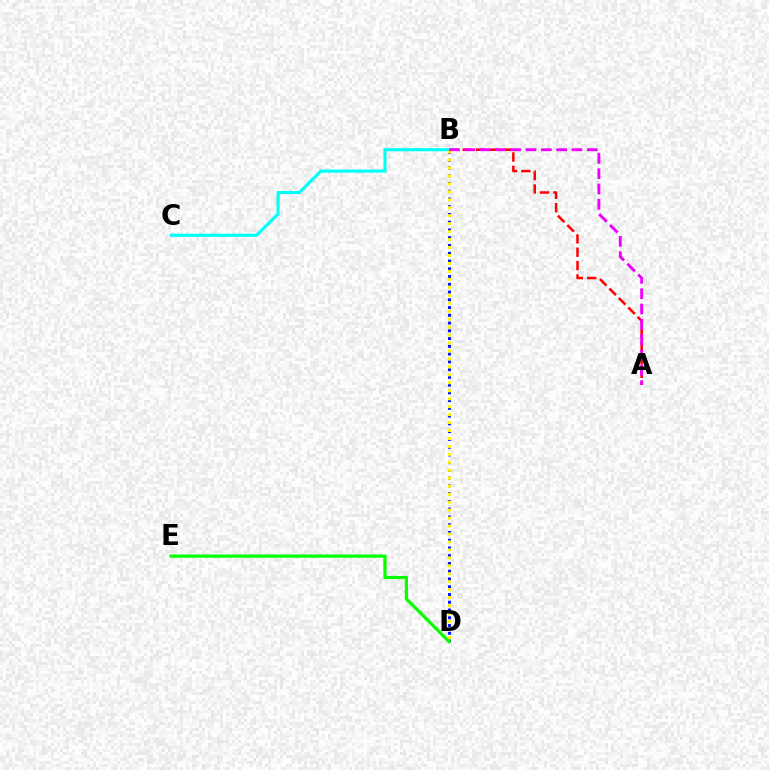{('B', 'D'): [{'color': '#0010ff', 'line_style': 'dotted', 'thickness': 2.11}, {'color': '#fcf500', 'line_style': 'dotted', 'thickness': 2.16}], ('D', 'E'): [{'color': '#08ff00', 'line_style': 'solid', 'thickness': 2.33}], ('A', 'B'): [{'color': '#ff0000', 'line_style': 'dashed', 'thickness': 1.81}, {'color': '#ee00ff', 'line_style': 'dashed', 'thickness': 2.08}], ('B', 'C'): [{'color': '#00fff6', 'line_style': 'solid', 'thickness': 2.23}]}